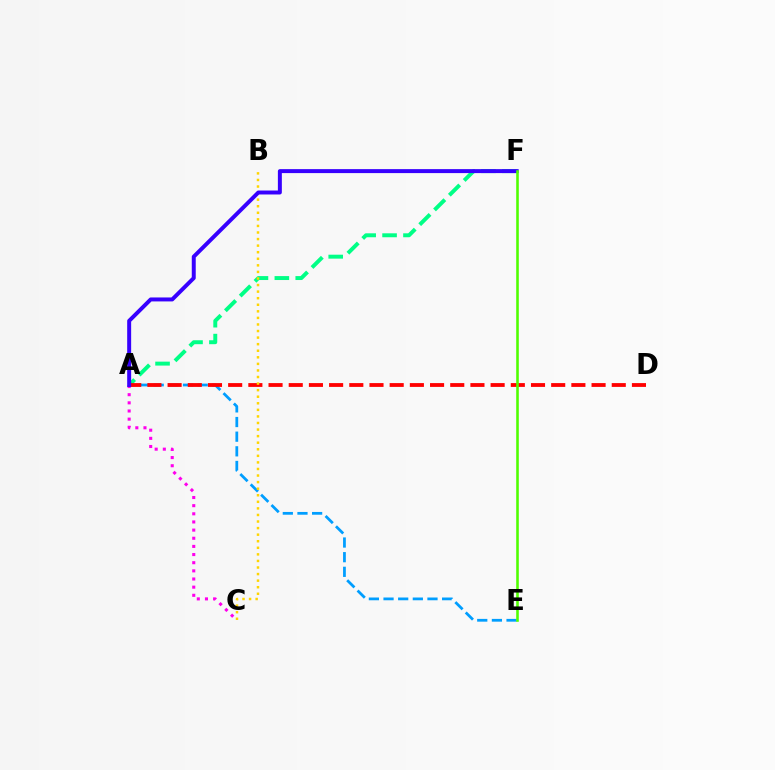{('A', 'E'): [{'color': '#009eff', 'line_style': 'dashed', 'thickness': 1.99}], ('A', 'F'): [{'color': '#00ff86', 'line_style': 'dashed', 'thickness': 2.84}, {'color': '#3700ff', 'line_style': 'solid', 'thickness': 2.85}], ('A', 'C'): [{'color': '#ff00ed', 'line_style': 'dotted', 'thickness': 2.21}], ('A', 'D'): [{'color': '#ff0000', 'line_style': 'dashed', 'thickness': 2.74}], ('B', 'C'): [{'color': '#ffd500', 'line_style': 'dotted', 'thickness': 1.78}], ('E', 'F'): [{'color': '#4fff00', 'line_style': 'solid', 'thickness': 1.86}]}